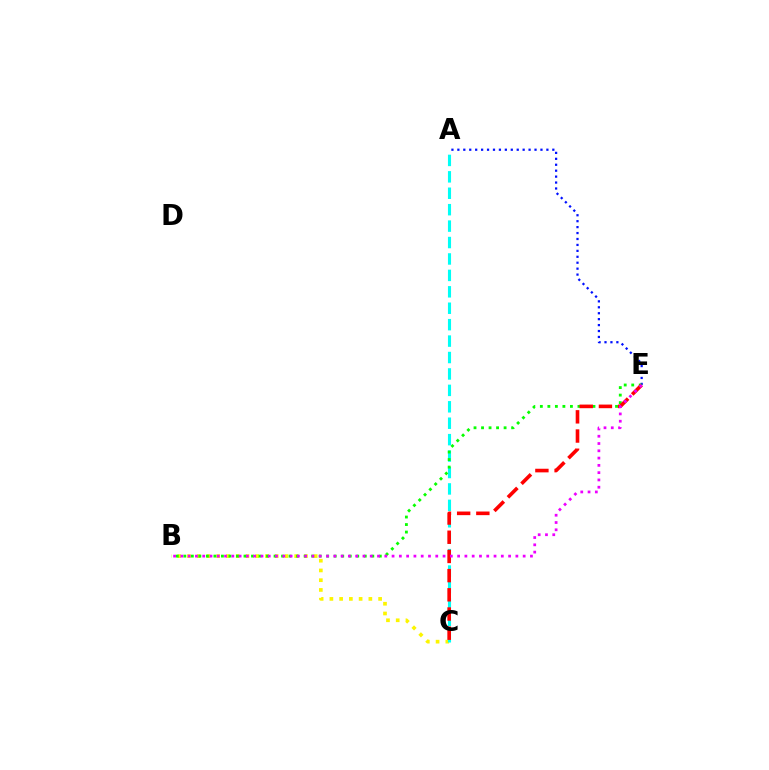{('B', 'C'): [{'color': '#fcf500', 'line_style': 'dotted', 'thickness': 2.65}], ('A', 'C'): [{'color': '#00fff6', 'line_style': 'dashed', 'thickness': 2.23}], ('A', 'E'): [{'color': '#0010ff', 'line_style': 'dotted', 'thickness': 1.61}], ('B', 'E'): [{'color': '#08ff00', 'line_style': 'dotted', 'thickness': 2.04}, {'color': '#ee00ff', 'line_style': 'dotted', 'thickness': 1.98}], ('C', 'E'): [{'color': '#ff0000', 'line_style': 'dashed', 'thickness': 2.61}]}